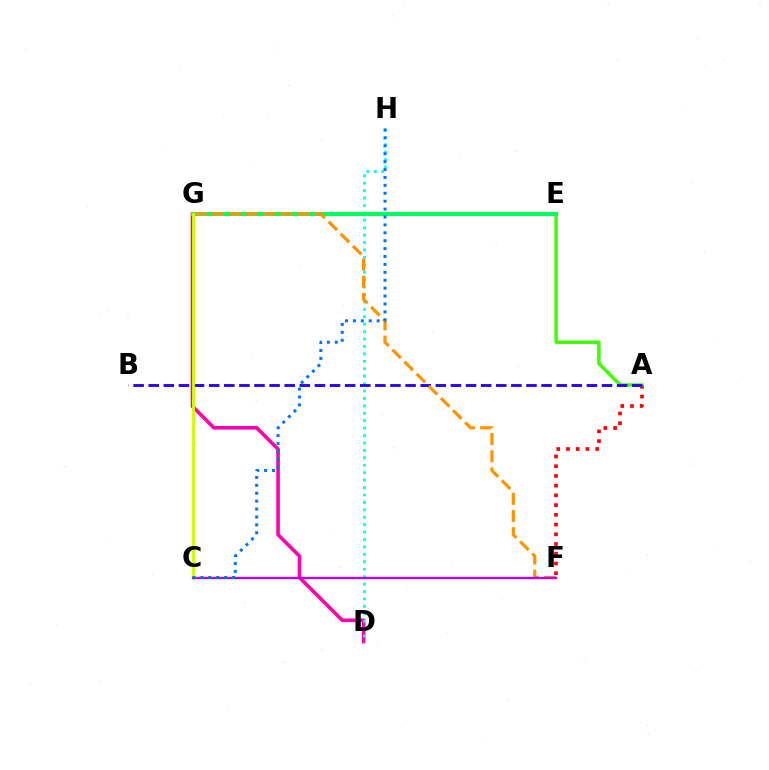{('A', 'F'): [{'color': '#ff0000', 'line_style': 'dotted', 'thickness': 2.64}], ('D', 'G'): [{'color': '#ff00ac', 'line_style': 'solid', 'thickness': 2.58}], ('A', 'E'): [{'color': '#3dff00', 'line_style': 'solid', 'thickness': 2.47}], ('D', 'H'): [{'color': '#00fff6', 'line_style': 'dotted', 'thickness': 2.02}], ('A', 'B'): [{'color': '#2500ff', 'line_style': 'dashed', 'thickness': 2.05}], ('E', 'G'): [{'color': '#00ff5c', 'line_style': 'solid', 'thickness': 2.86}], ('F', 'G'): [{'color': '#ff9400', 'line_style': 'dashed', 'thickness': 2.33}], ('C', 'G'): [{'color': '#d1ff00', 'line_style': 'solid', 'thickness': 2.1}], ('C', 'F'): [{'color': '#b900ff', 'line_style': 'solid', 'thickness': 1.68}], ('C', 'H'): [{'color': '#0074ff', 'line_style': 'dotted', 'thickness': 2.15}]}